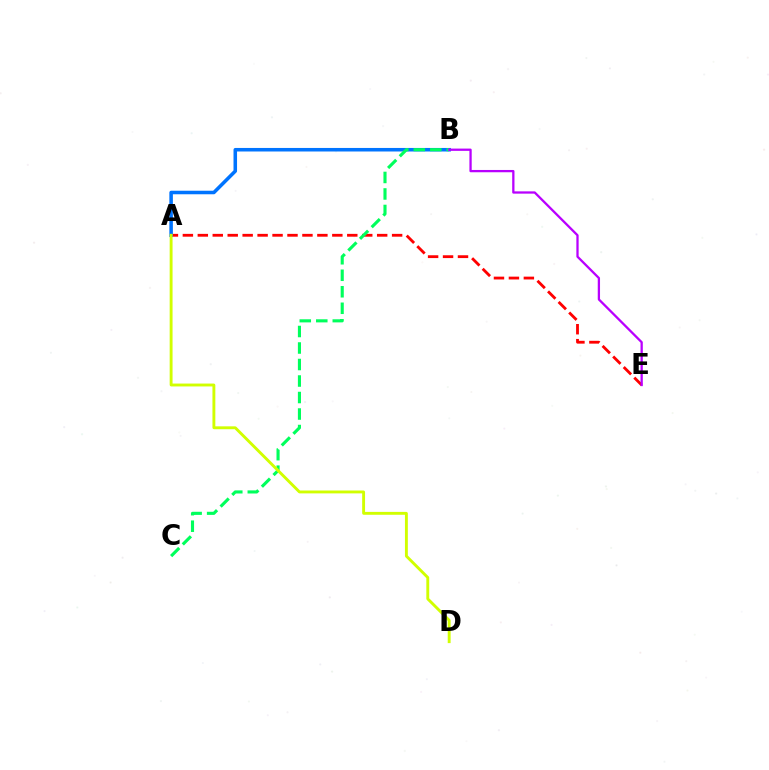{('A', 'E'): [{'color': '#ff0000', 'line_style': 'dashed', 'thickness': 2.03}], ('A', 'B'): [{'color': '#0074ff', 'line_style': 'solid', 'thickness': 2.55}], ('B', 'C'): [{'color': '#00ff5c', 'line_style': 'dashed', 'thickness': 2.24}], ('B', 'E'): [{'color': '#b900ff', 'line_style': 'solid', 'thickness': 1.65}], ('A', 'D'): [{'color': '#d1ff00', 'line_style': 'solid', 'thickness': 2.08}]}